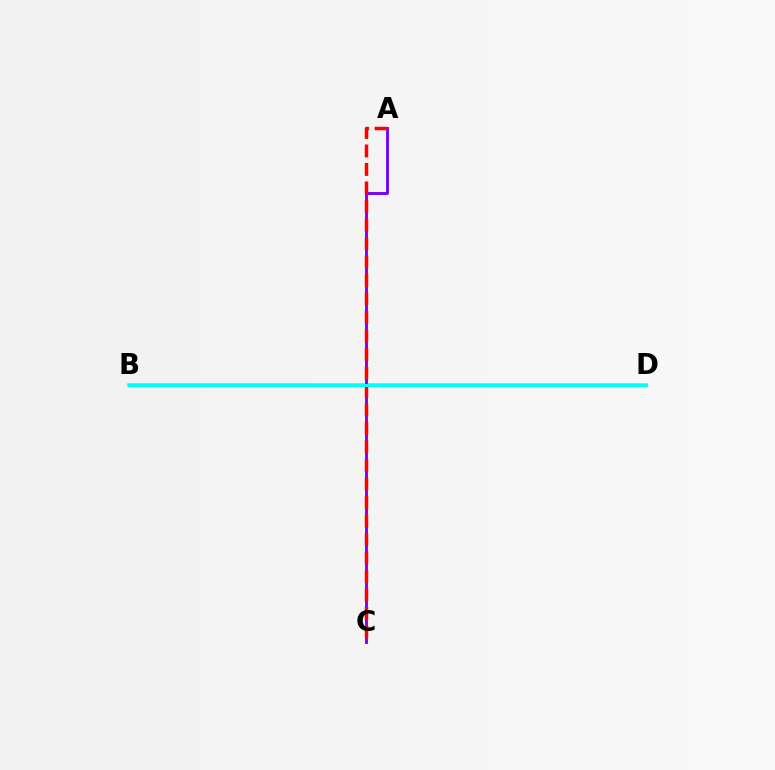{('B', 'D'): [{'color': '#84ff00', 'line_style': 'solid', 'thickness': 2.66}, {'color': '#00fff6', 'line_style': 'solid', 'thickness': 2.24}], ('A', 'C'): [{'color': '#7200ff', 'line_style': 'solid', 'thickness': 2.06}, {'color': '#ff0000', 'line_style': 'dashed', 'thickness': 2.51}]}